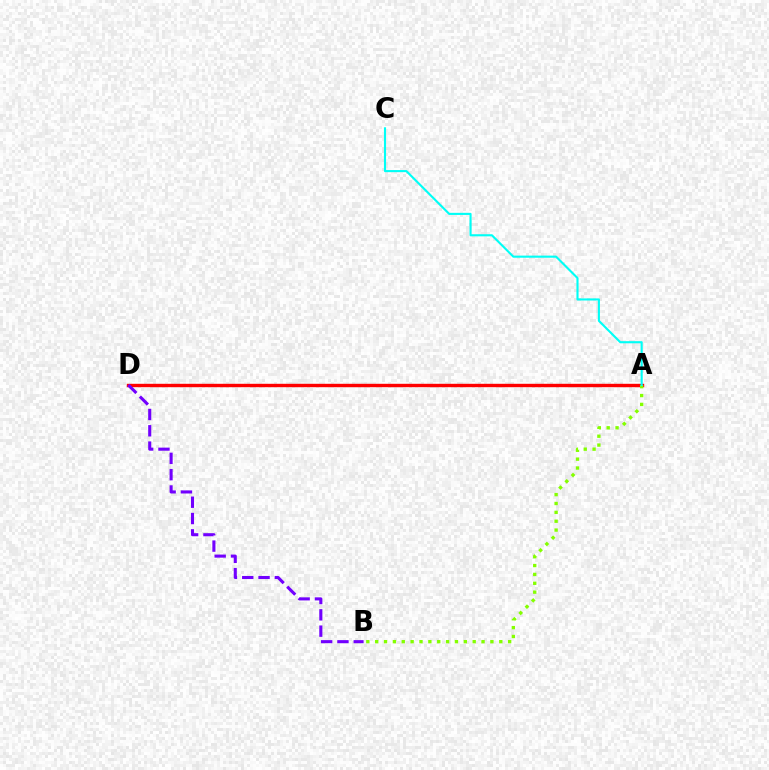{('A', 'D'): [{'color': '#ff0000', 'line_style': 'solid', 'thickness': 2.45}], ('B', 'D'): [{'color': '#7200ff', 'line_style': 'dashed', 'thickness': 2.22}], ('A', 'B'): [{'color': '#84ff00', 'line_style': 'dotted', 'thickness': 2.41}], ('A', 'C'): [{'color': '#00fff6', 'line_style': 'solid', 'thickness': 1.52}]}